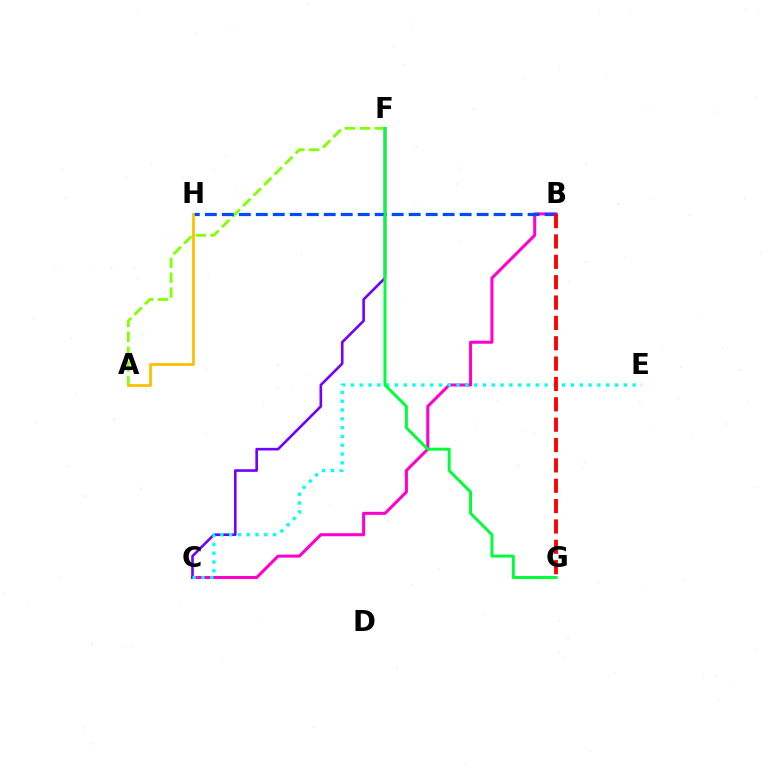{('B', 'C'): [{'color': '#ff00cf', 'line_style': 'solid', 'thickness': 2.19}], ('C', 'F'): [{'color': '#7200ff', 'line_style': 'solid', 'thickness': 1.89}], ('A', 'F'): [{'color': '#84ff00', 'line_style': 'dashed', 'thickness': 2.02}], ('B', 'H'): [{'color': '#004bff', 'line_style': 'dashed', 'thickness': 2.31}], ('C', 'E'): [{'color': '#00fff6', 'line_style': 'dotted', 'thickness': 2.39}], ('A', 'H'): [{'color': '#ffbd00', 'line_style': 'solid', 'thickness': 1.97}], ('F', 'G'): [{'color': '#00ff39', 'line_style': 'solid', 'thickness': 2.13}], ('B', 'G'): [{'color': '#ff0000', 'line_style': 'dashed', 'thickness': 2.77}]}